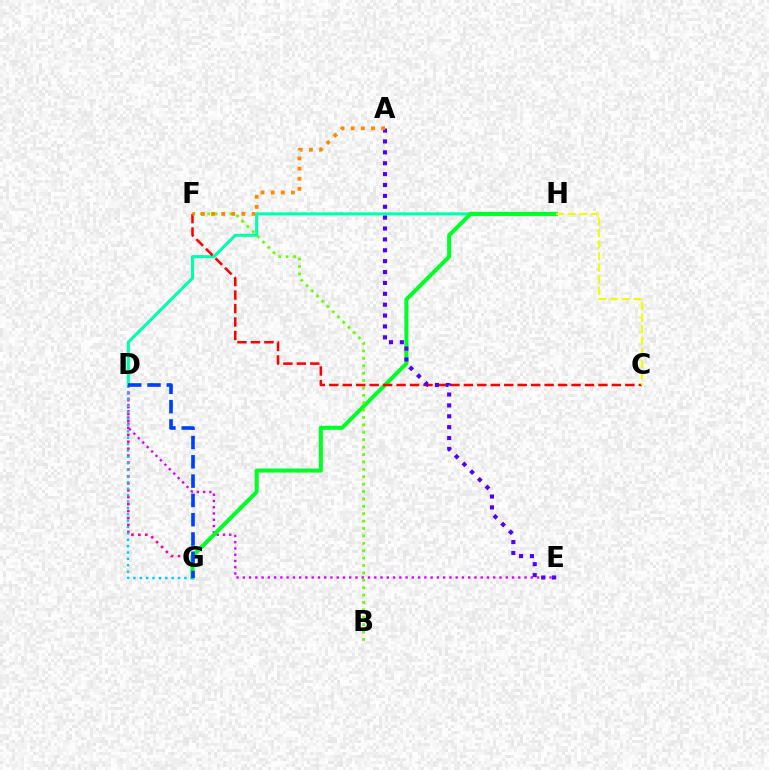{('D', 'H'): [{'color': '#00ffaf', 'line_style': 'solid', 'thickness': 2.23}], ('D', 'E'): [{'color': '#d600ff', 'line_style': 'dotted', 'thickness': 1.7}], ('D', 'G'): [{'color': '#ff00a0', 'line_style': 'dotted', 'thickness': 1.88}, {'color': '#00c7ff', 'line_style': 'dotted', 'thickness': 1.73}, {'color': '#003fff', 'line_style': 'dashed', 'thickness': 2.62}], ('G', 'H'): [{'color': '#00ff27', 'line_style': 'solid', 'thickness': 2.91}], ('B', 'F'): [{'color': '#66ff00', 'line_style': 'dotted', 'thickness': 2.01}], ('C', 'F'): [{'color': '#ff0000', 'line_style': 'dashed', 'thickness': 1.83}], ('A', 'E'): [{'color': '#4f00ff', 'line_style': 'dotted', 'thickness': 2.96}], ('A', 'F'): [{'color': '#ff8800', 'line_style': 'dotted', 'thickness': 2.75}], ('C', 'H'): [{'color': '#eeff00', 'line_style': 'dashed', 'thickness': 1.57}]}